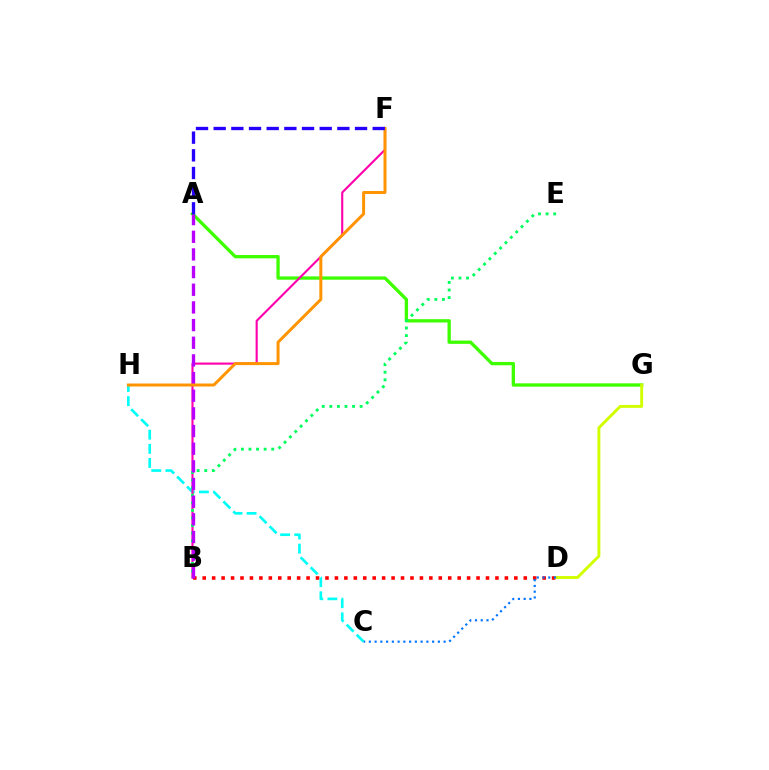{('A', 'G'): [{'color': '#3dff00', 'line_style': 'solid', 'thickness': 2.38}], ('B', 'D'): [{'color': '#ff0000', 'line_style': 'dotted', 'thickness': 2.57}], ('C', 'H'): [{'color': '#00fff6', 'line_style': 'dashed', 'thickness': 1.92}], ('B', 'F'): [{'color': '#ff00ac', 'line_style': 'solid', 'thickness': 1.53}], ('D', 'G'): [{'color': '#d1ff00', 'line_style': 'solid', 'thickness': 2.1}], ('B', 'E'): [{'color': '#00ff5c', 'line_style': 'dotted', 'thickness': 2.06}], ('A', 'B'): [{'color': '#b900ff', 'line_style': 'dashed', 'thickness': 2.4}], ('C', 'D'): [{'color': '#0074ff', 'line_style': 'dotted', 'thickness': 1.56}], ('F', 'H'): [{'color': '#ff9400', 'line_style': 'solid', 'thickness': 2.15}], ('A', 'F'): [{'color': '#2500ff', 'line_style': 'dashed', 'thickness': 2.4}]}